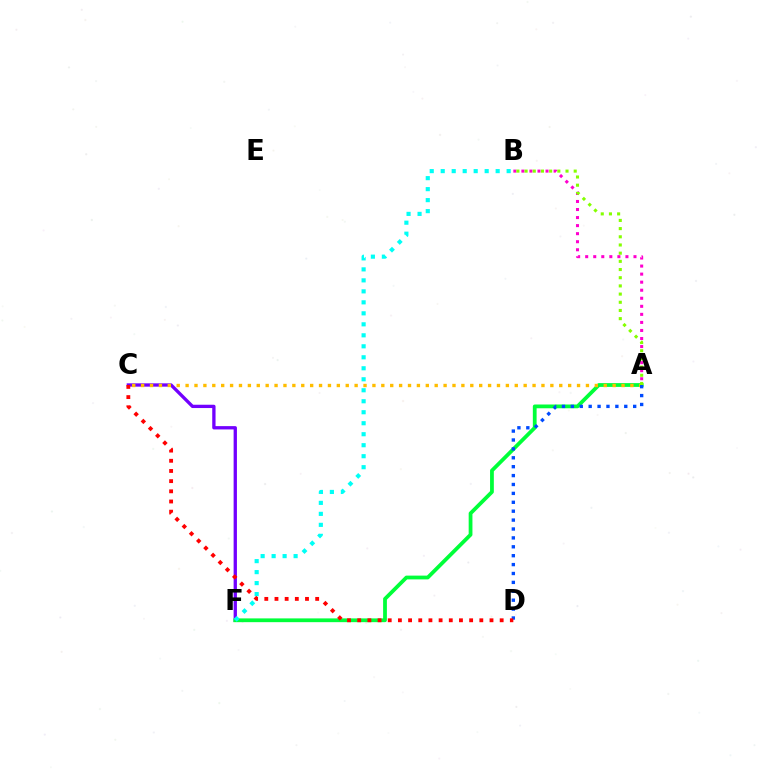{('C', 'F'): [{'color': '#7200ff', 'line_style': 'solid', 'thickness': 2.38}], ('A', 'F'): [{'color': '#00ff39', 'line_style': 'solid', 'thickness': 2.72}], ('A', 'B'): [{'color': '#ff00cf', 'line_style': 'dotted', 'thickness': 2.19}, {'color': '#84ff00', 'line_style': 'dotted', 'thickness': 2.22}], ('B', 'F'): [{'color': '#00fff6', 'line_style': 'dotted', 'thickness': 2.99}], ('A', 'C'): [{'color': '#ffbd00', 'line_style': 'dotted', 'thickness': 2.42}], ('A', 'D'): [{'color': '#004bff', 'line_style': 'dotted', 'thickness': 2.42}], ('C', 'D'): [{'color': '#ff0000', 'line_style': 'dotted', 'thickness': 2.76}]}